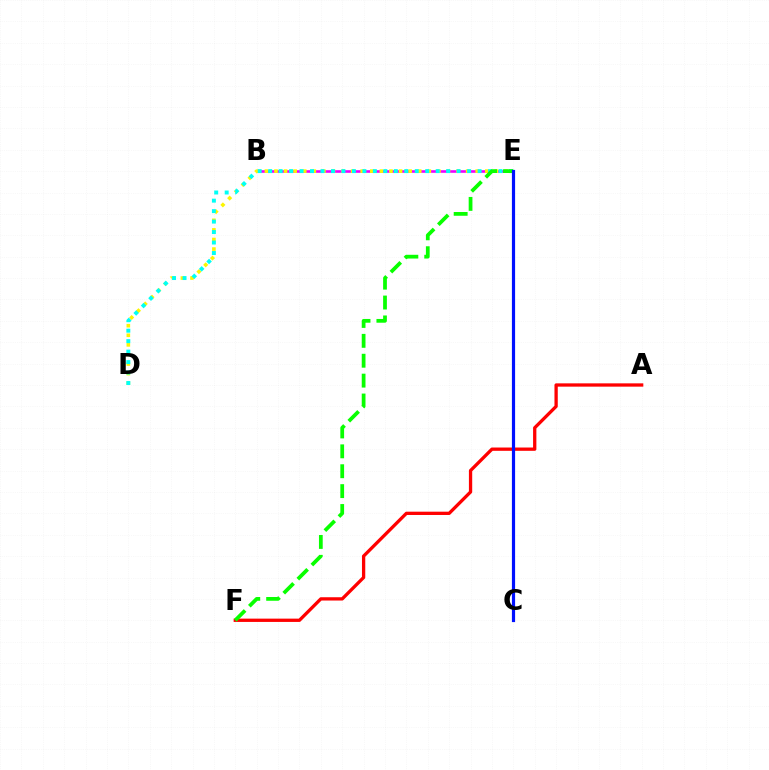{('B', 'E'): [{'color': '#ee00ff', 'line_style': 'solid', 'thickness': 1.87}], ('D', 'E'): [{'color': '#fcf500', 'line_style': 'dotted', 'thickness': 2.6}, {'color': '#00fff6', 'line_style': 'dotted', 'thickness': 2.84}], ('A', 'F'): [{'color': '#ff0000', 'line_style': 'solid', 'thickness': 2.37}], ('E', 'F'): [{'color': '#08ff00', 'line_style': 'dashed', 'thickness': 2.7}], ('C', 'E'): [{'color': '#0010ff', 'line_style': 'solid', 'thickness': 2.3}]}